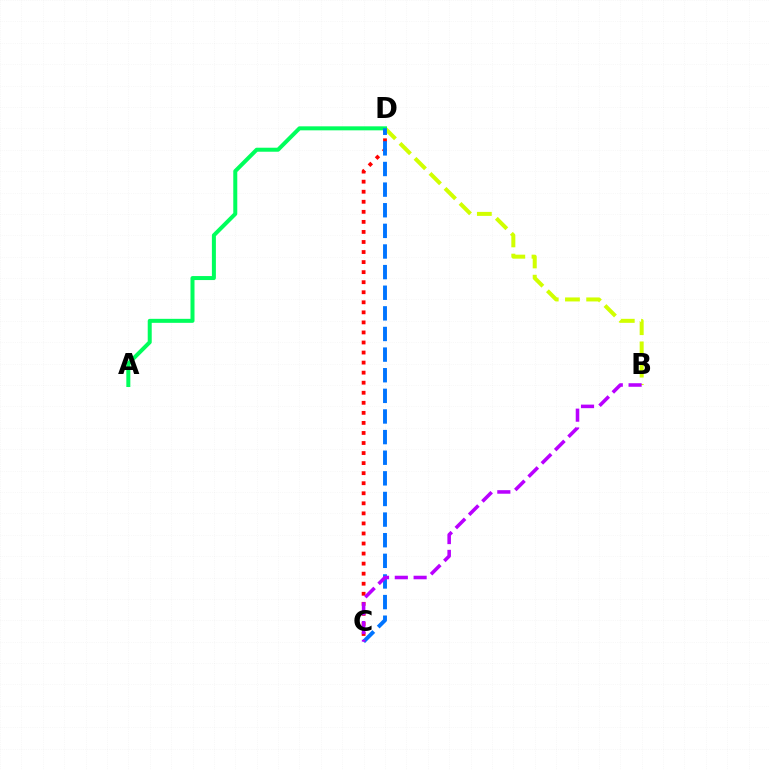{('C', 'D'): [{'color': '#ff0000', 'line_style': 'dotted', 'thickness': 2.73}, {'color': '#0074ff', 'line_style': 'dashed', 'thickness': 2.8}], ('B', 'D'): [{'color': '#d1ff00', 'line_style': 'dashed', 'thickness': 2.88}], ('A', 'D'): [{'color': '#00ff5c', 'line_style': 'solid', 'thickness': 2.88}], ('B', 'C'): [{'color': '#b900ff', 'line_style': 'dashed', 'thickness': 2.56}]}